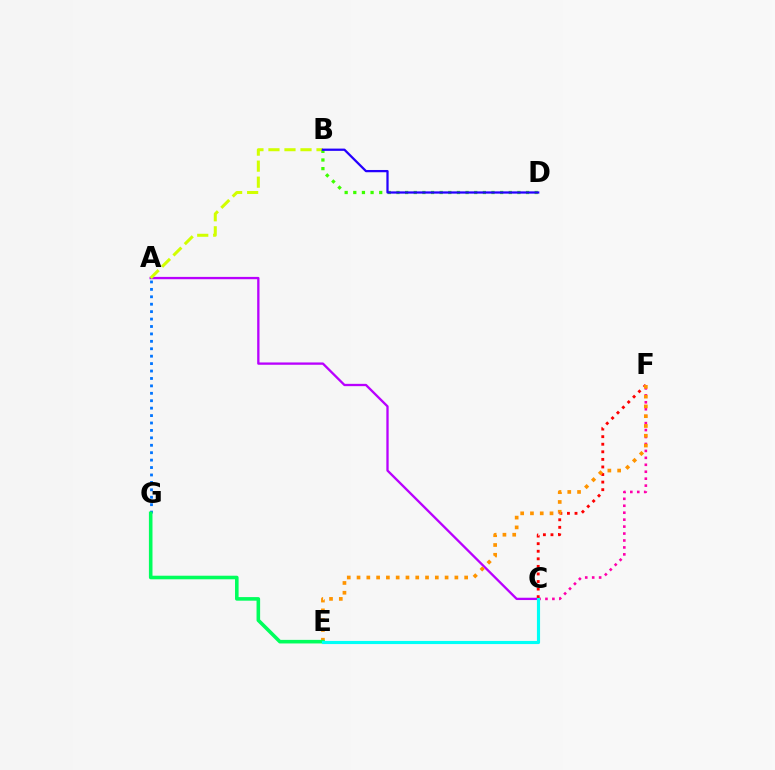{('C', 'F'): [{'color': '#ff00ac', 'line_style': 'dotted', 'thickness': 1.89}, {'color': '#ff0000', 'line_style': 'dotted', 'thickness': 2.06}], ('A', 'C'): [{'color': '#b900ff', 'line_style': 'solid', 'thickness': 1.67}], ('A', 'B'): [{'color': '#d1ff00', 'line_style': 'dashed', 'thickness': 2.18}], ('A', 'G'): [{'color': '#0074ff', 'line_style': 'dotted', 'thickness': 2.02}], ('E', 'F'): [{'color': '#ff9400', 'line_style': 'dotted', 'thickness': 2.66}], ('B', 'D'): [{'color': '#3dff00', 'line_style': 'dotted', 'thickness': 2.35}, {'color': '#2500ff', 'line_style': 'solid', 'thickness': 1.63}], ('E', 'G'): [{'color': '#00ff5c', 'line_style': 'solid', 'thickness': 2.58}], ('C', 'E'): [{'color': '#00fff6', 'line_style': 'solid', 'thickness': 2.26}]}